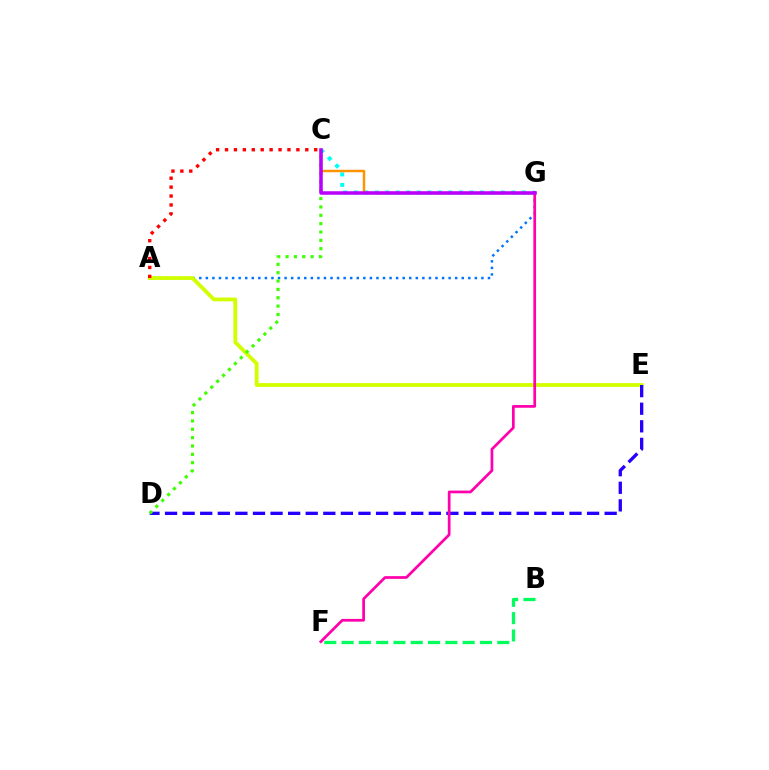{('B', 'F'): [{'color': '#00ff5c', 'line_style': 'dashed', 'thickness': 2.35}], ('A', 'G'): [{'color': '#0074ff', 'line_style': 'dotted', 'thickness': 1.78}], ('A', 'E'): [{'color': '#d1ff00', 'line_style': 'solid', 'thickness': 2.75}], ('D', 'E'): [{'color': '#2500ff', 'line_style': 'dashed', 'thickness': 2.39}], ('A', 'C'): [{'color': '#ff0000', 'line_style': 'dotted', 'thickness': 2.42}], ('C', 'D'): [{'color': '#3dff00', 'line_style': 'dotted', 'thickness': 2.27}], ('C', 'G'): [{'color': '#00fff6', 'line_style': 'dotted', 'thickness': 2.86}, {'color': '#ff9400', 'line_style': 'solid', 'thickness': 1.77}, {'color': '#b900ff', 'line_style': 'solid', 'thickness': 2.53}], ('F', 'G'): [{'color': '#ff00ac', 'line_style': 'solid', 'thickness': 1.96}]}